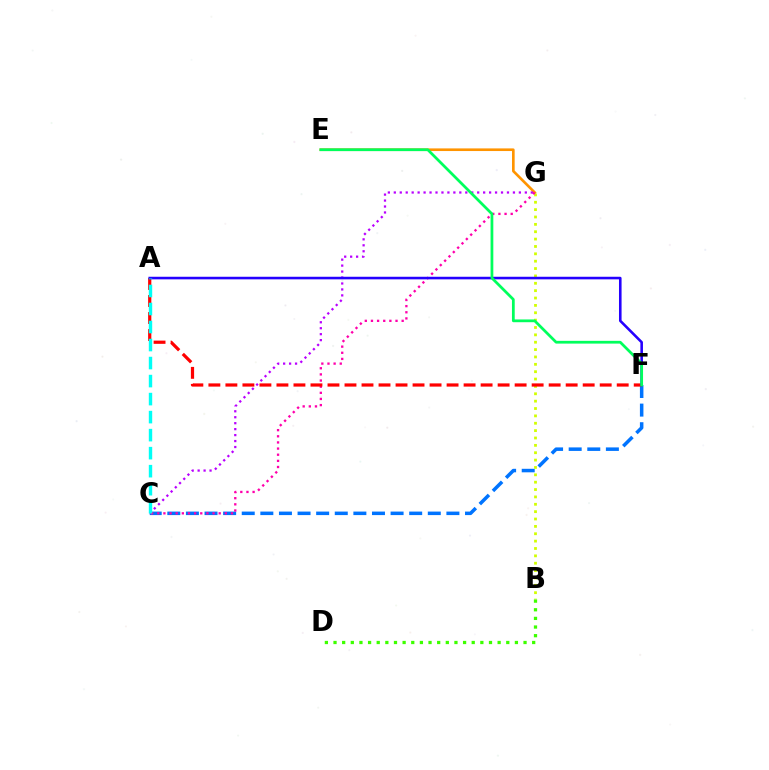{('C', 'F'): [{'color': '#0074ff', 'line_style': 'dashed', 'thickness': 2.53}], ('E', 'G'): [{'color': '#ff9400', 'line_style': 'solid', 'thickness': 1.9}], ('C', 'G'): [{'color': '#b900ff', 'line_style': 'dotted', 'thickness': 1.62}, {'color': '#ff00ac', 'line_style': 'dotted', 'thickness': 1.67}], ('B', 'G'): [{'color': '#d1ff00', 'line_style': 'dotted', 'thickness': 2.0}], ('A', 'F'): [{'color': '#ff0000', 'line_style': 'dashed', 'thickness': 2.31}, {'color': '#2500ff', 'line_style': 'solid', 'thickness': 1.86}], ('B', 'D'): [{'color': '#3dff00', 'line_style': 'dotted', 'thickness': 2.35}], ('A', 'C'): [{'color': '#00fff6', 'line_style': 'dashed', 'thickness': 2.45}], ('E', 'F'): [{'color': '#00ff5c', 'line_style': 'solid', 'thickness': 1.98}]}